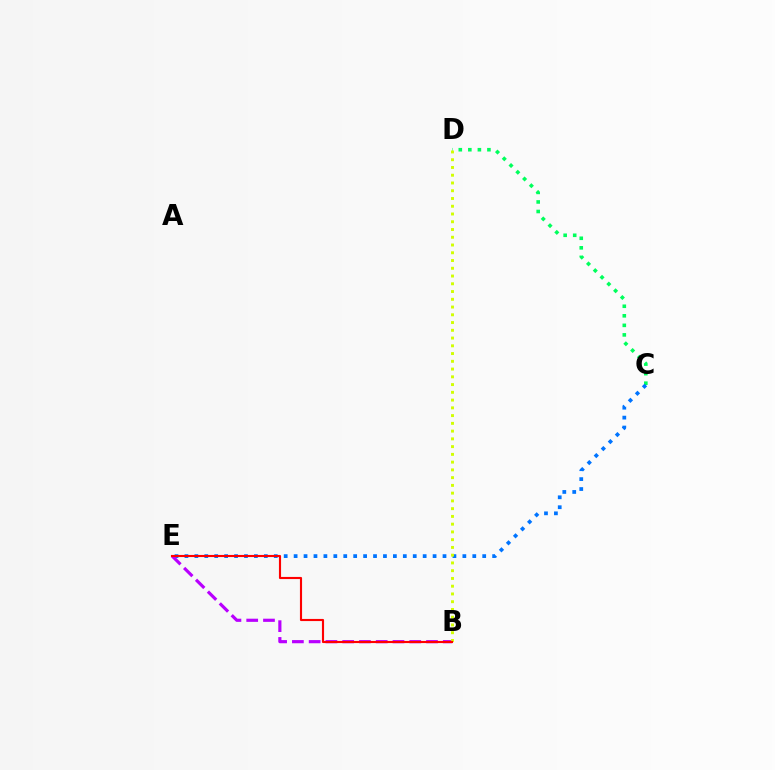{('C', 'D'): [{'color': '#00ff5c', 'line_style': 'dotted', 'thickness': 2.59}], ('C', 'E'): [{'color': '#0074ff', 'line_style': 'dotted', 'thickness': 2.7}], ('B', 'E'): [{'color': '#b900ff', 'line_style': 'dashed', 'thickness': 2.28}, {'color': '#ff0000', 'line_style': 'solid', 'thickness': 1.54}], ('B', 'D'): [{'color': '#d1ff00', 'line_style': 'dotted', 'thickness': 2.11}]}